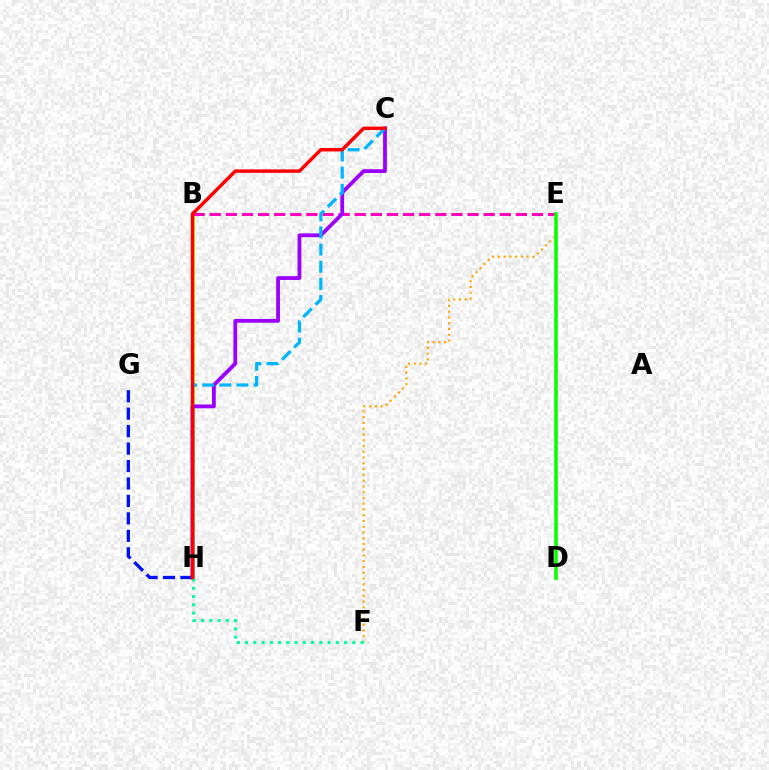{('B', 'H'): [{'color': '#b3ff00', 'line_style': 'solid', 'thickness': 2.74}], ('B', 'E'): [{'color': '#ff00bd', 'line_style': 'dashed', 'thickness': 2.19}], ('C', 'H'): [{'color': '#9b00ff', 'line_style': 'solid', 'thickness': 2.73}, {'color': '#00b5ff', 'line_style': 'dashed', 'thickness': 2.33}, {'color': '#ff0000', 'line_style': 'solid', 'thickness': 2.47}], ('G', 'H'): [{'color': '#0010ff', 'line_style': 'dashed', 'thickness': 2.37}], ('E', 'F'): [{'color': '#ffa500', 'line_style': 'dotted', 'thickness': 1.57}], ('F', 'H'): [{'color': '#00ff9d', 'line_style': 'dotted', 'thickness': 2.24}], ('D', 'E'): [{'color': '#08ff00', 'line_style': 'solid', 'thickness': 2.56}]}